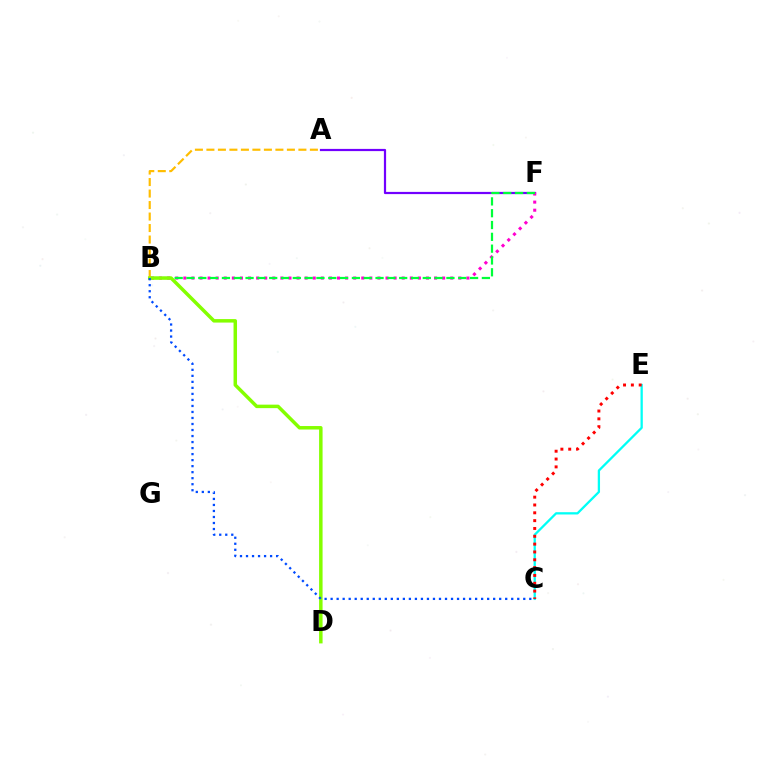{('A', 'F'): [{'color': '#7200ff', 'line_style': 'solid', 'thickness': 1.59}], ('B', 'F'): [{'color': '#ff00cf', 'line_style': 'dotted', 'thickness': 2.2}, {'color': '#00ff39', 'line_style': 'dashed', 'thickness': 1.61}], ('C', 'E'): [{'color': '#00fff6', 'line_style': 'solid', 'thickness': 1.64}, {'color': '#ff0000', 'line_style': 'dotted', 'thickness': 2.13}], ('A', 'B'): [{'color': '#ffbd00', 'line_style': 'dashed', 'thickness': 1.56}], ('B', 'D'): [{'color': '#84ff00', 'line_style': 'solid', 'thickness': 2.51}], ('B', 'C'): [{'color': '#004bff', 'line_style': 'dotted', 'thickness': 1.64}]}